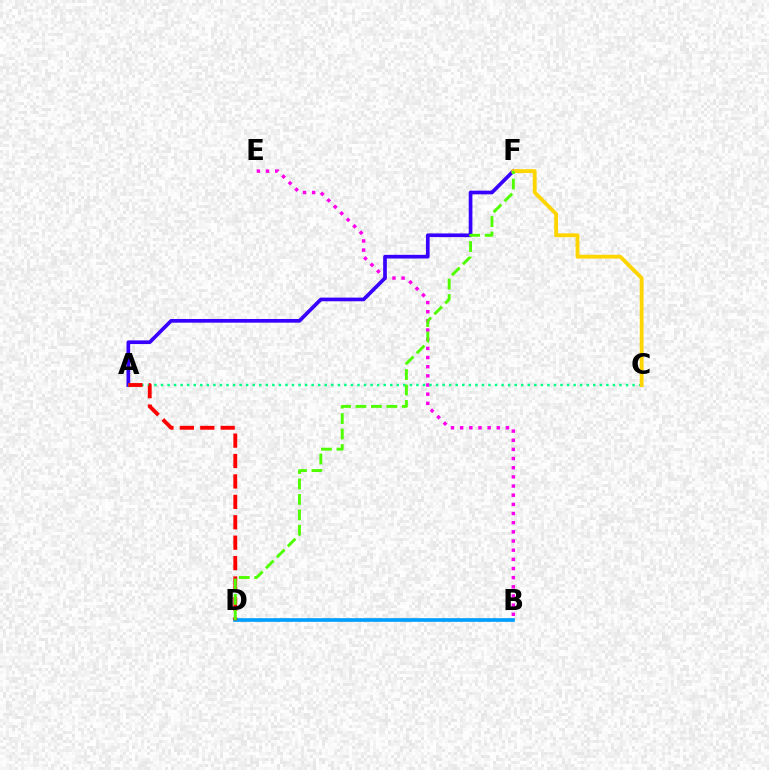{('B', 'D'): [{'color': '#009eff', 'line_style': 'solid', 'thickness': 2.65}], ('B', 'E'): [{'color': '#ff00ed', 'line_style': 'dotted', 'thickness': 2.49}], ('A', 'F'): [{'color': '#3700ff', 'line_style': 'solid', 'thickness': 2.65}], ('A', 'C'): [{'color': '#00ff86', 'line_style': 'dotted', 'thickness': 1.78}], ('A', 'D'): [{'color': '#ff0000', 'line_style': 'dashed', 'thickness': 2.77}], ('C', 'F'): [{'color': '#ffd500', 'line_style': 'solid', 'thickness': 2.75}], ('D', 'F'): [{'color': '#4fff00', 'line_style': 'dashed', 'thickness': 2.1}]}